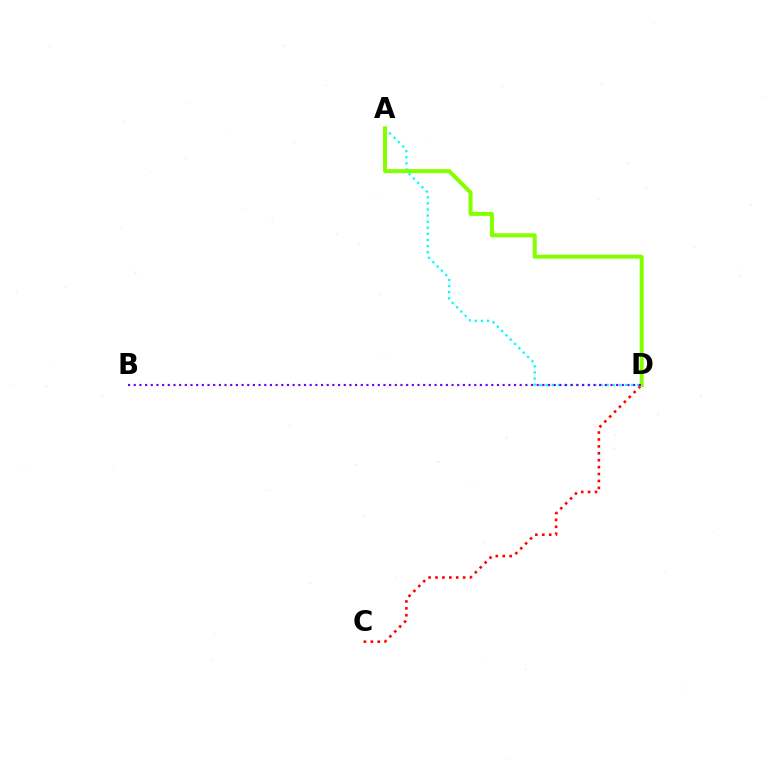{('A', 'D'): [{'color': '#00fff6', 'line_style': 'dotted', 'thickness': 1.66}, {'color': '#84ff00', 'line_style': 'solid', 'thickness': 2.89}], ('C', 'D'): [{'color': '#ff0000', 'line_style': 'dotted', 'thickness': 1.88}], ('B', 'D'): [{'color': '#7200ff', 'line_style': 'dotted', 'thickness': 1.54}]}